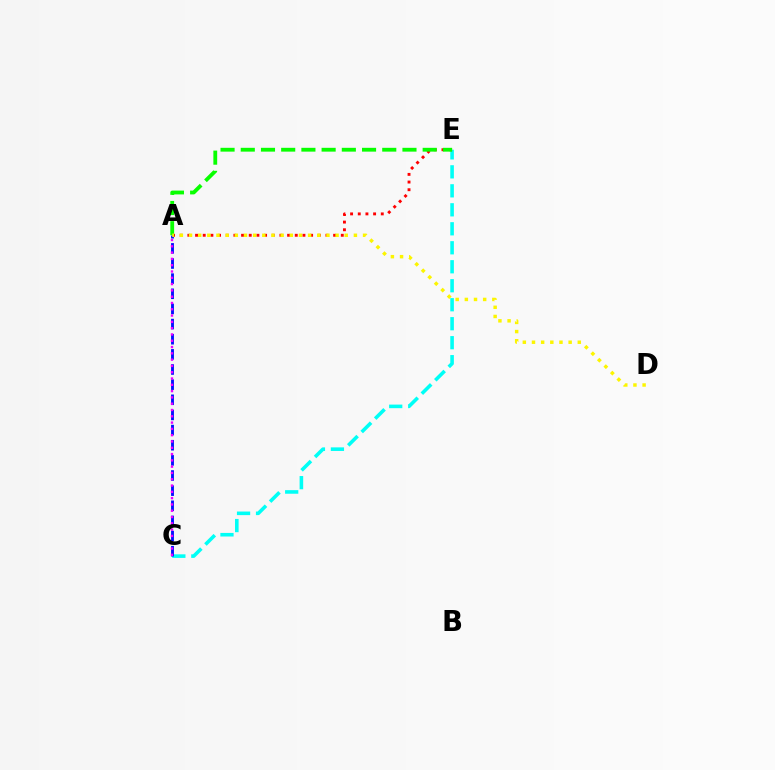{('C', 'E'): [{'color': '#00fff6', 'line_style': 'dashed', 'thickness': 2.58}], ('A', 'E'): [{'color': '#ff0000', 'line_style': 'dotted', 'thickness': 2.08}, {'color': '#08ff00', 'line_style': 'dashed', 'thickness': 2.75}], ('A', 'C'): [{'color': '#0010ff', 'line_style': 'dashed', 'thickness': 2.06}, {'color': '#ee00ff', 'line_style': 'dotted', 'thickness': 1.71}], ('A', 'D'): [{'color': '#fcf500', 'line_style': 'dotted', 'thickness': 2.49}]}